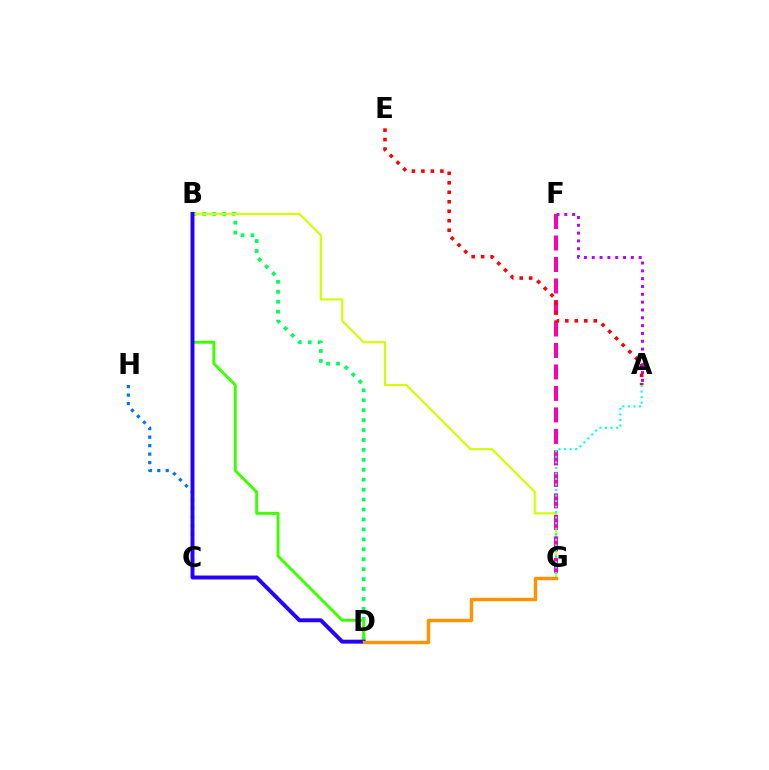{('B', 'D'): [{'color': '#00ff5c', 'line_style': 'dotted', 'thickness': 2.7}, {'color': '#3dff00', 'line_style': 'solid', 'thickness': 2.1}, {'color': '#2500ff', 'line_style': 'solid', 'thickness': 2.84}], ('B', 'G'): [{'color': '#d1ff00', 'line_style': 'solid', 'thickness': 1.54}], ('C', 'H'): [{'color': '#0074ff', 'line_style': 'dotted', 'thickness': 2.31}], ('F', 'G'): [{'color': '#ff00ac', 'line_style': 'dashed', 'thickness': 2.92}], ('A', 'E'): [{'color': '#ff0000', 'line_style': 'dotted', 'thickness': 2.58}], ('A', 'G'): [{'color': '#00fff6', 'line_style': 'dotted', 'thickness': 1.5}], ('D', 'G'): [{'color': '#ff9400', 'line_style': 'solid', 'thickness': 2.47}], ('A', 'F'): [{'color': '#b900ff', 'line_style': 'dotted', 'thickness': 2.13}]}